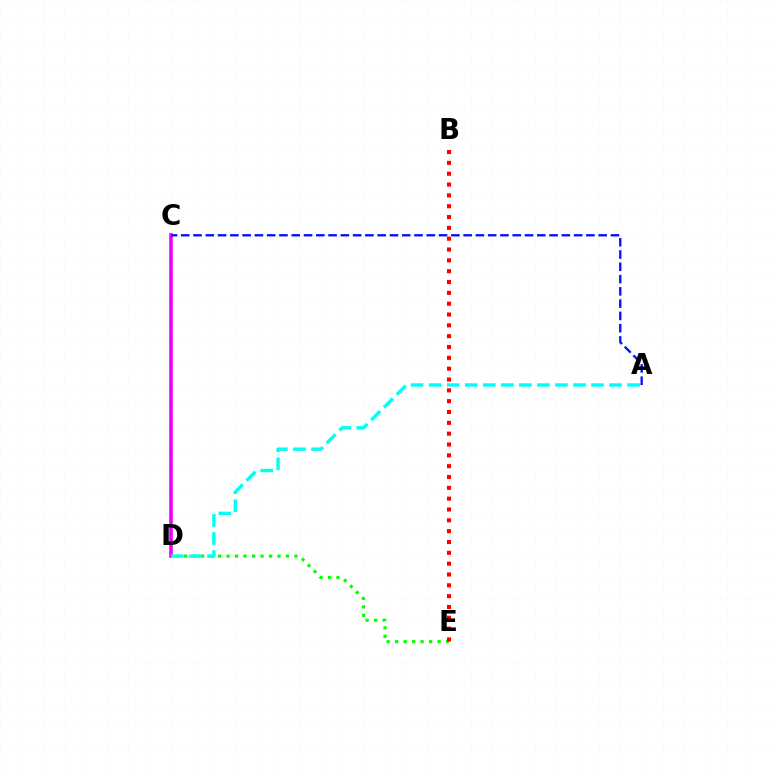{('D', 'E'): [{'color': '#08ff00', 'line_style': 'dotted', 'thickness': 2.31}], ('C', 'D'): [{'color': '#fcf500', 'line_style': 'dotted', 'thickness': 1.96}, {'color': '#ee00ff', 'line_style': 'solid', 'thickness': 2.58}], ('A', 'C'): [{'color': '#0010ff', 'line_style': 'dashed', 'thickness': 1.67}], ('A', 'D'): [{'color': '#00fff6', 'line_style': 'dashed', 'thickness': 2.45}], ('B', 'E'): [{'color': '#ff0000', 'line_style': 'dotted', 'thickness': 2.94}]}